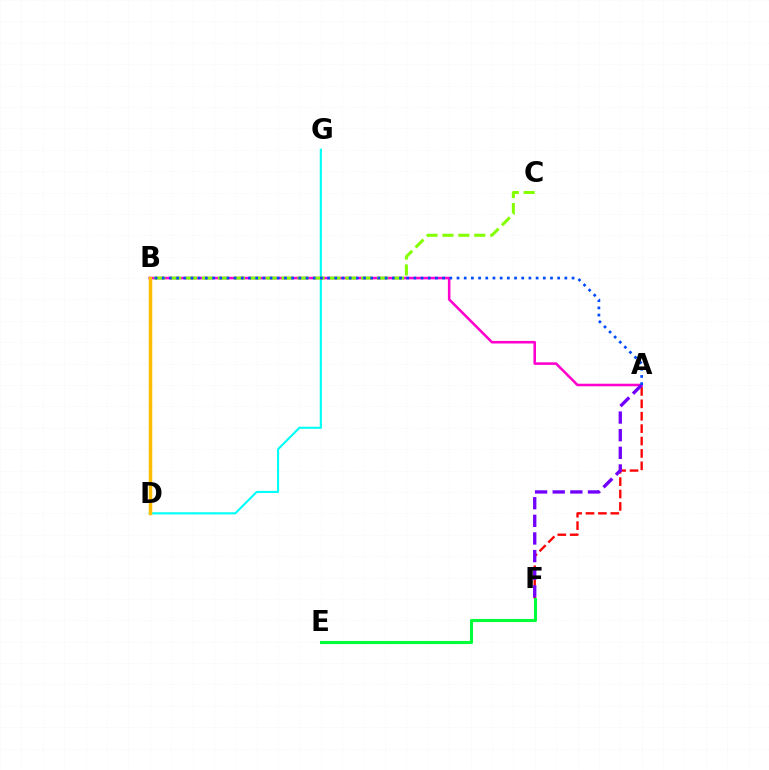{('D', 'G'): [{'color': '#00fff6', 'line_style': 'solid', 'thickness': 1.53}], ('A', 'F'): [{'color': '#ff0000', 'line_style': 'dashed', 'thickness': 1.68}, {'color': '#7200ff', 'line_style': 'dashed', 'thickness': 2.4}], ('A', 'B'): [{'color': '#ff00cf', 'line_style': 'solid', 'thickness': 1.85}, {'color': '#004bff', 'line_style': 'dotted', 'thickness': 1.95}], ('B', 'C'): [{'color': '#84ff00', 'line_style': 'dashed', 'thickness': 2.16}], ('B', 'D'): [{'color': '#ffbd00', 'line_style': 'solid', 'thickness': 2.52}], ('E', 'F'): [{'color': '#00ff39', 'line_style': 'solid', 'thickness': 2.22}]}